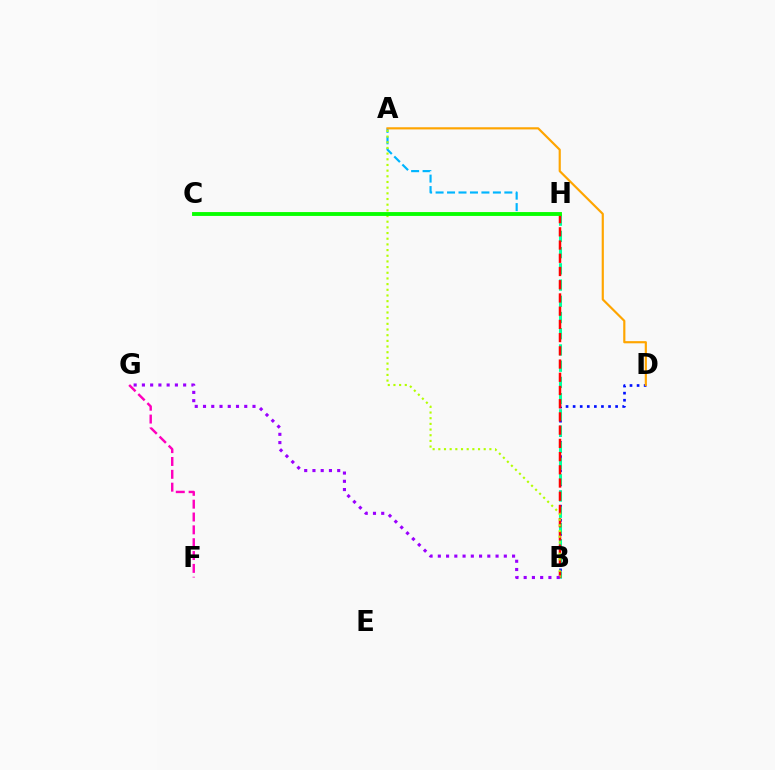{('F', 'G'): [{'color': '#ff00bd', 'line_style': 'dashed', 'thickness': 1.74}], ('A', 'H'): [{'color': '#00b5ff', 'line_style': 'dashed', 'thickness': 1.56}], ('B', 'D'): [{'color': '#0010ff', 'line_style': 'dotted', 'thickness': 1.92}], ('B', 'H'): [{'color': '#00ff9d', 'line_style': 'dashed', 'thickness': 2.2}, {'color': '#ff0000', 'line_style': 'dashed', 'thickness': 1.8}], ('A', 'B'): [{'color': '#b3ff00', 'line_style': 'dotted', 'thickness': 1.54}], ('B', 'G'): [{'color': '#9b00ff', 'line_style': 'dotted', 'thickness': 2.24}], ('A', 'D'): [{'color': '#ffa500', 'line_style': 'solid', 'thickness': 1.56}], ('C', 'H'): [{'color': '#08ff00', 'line_style': 'solid', 'thickness': 2.78}]}